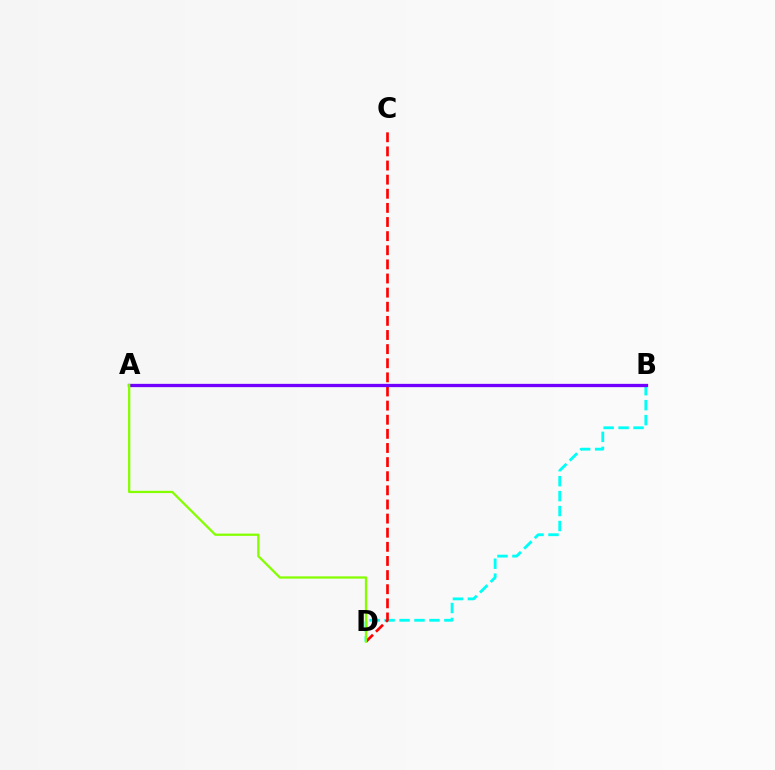{('B', 'D'): [{'color': '#00fff6', 'line_style': 'dashed', 'thickness': 2.03}], ('C', 'D'): [{'color': '#ff0000', 'line_style': 'dashed', 'thickness': 1.92}], ('A', 'B'): [{'color': '#7200ff', 'line_style': 'solid', 'thickness': 2.37}], ('A', 'D'): [{'color': '#84ff00', 'line_style': 'solid', 'thickness': 1.64}]}